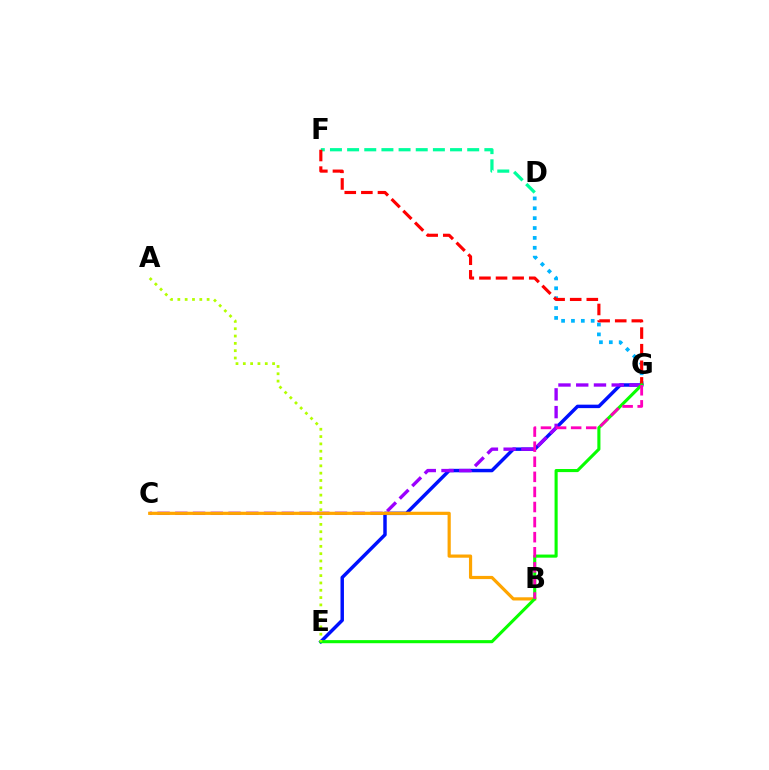{('D', 'G'): [{'color': '#00b5ff', 'line_style': 'dotted', 'thickness': 2.68}], ('D', 'F'): [{'color': '#00ff9d', 'line_style': 'dashed', 'thickness': 2.33}], ('E', 'G'): [{'color': '#0010ff', 'line_style': 'solid', 'thickness': 2.49}, {'color': '#08ff00', 'line_style': 'solid', 'thickness': 2.23}], ('C', 'G'): [{'color': '#9b00ff', 'line_style': 'dashed', 'thickness': 2.41}], ('F', 'G'): [{'color': '#ff0000', 'line_style': 'dashed', 'thickness': 2.26}], ('B', 'C'): [{'color': '#ffa500', 'line_style': 'solid', 'thickness': 2.3}], ('A', 'E'): [{'color': '#b3ff00', 'line_style': 'dotted', 'thickness': 1.99}], ('B', 'G'): [{'color': '#ff00bd', 'line_style': 'dashed', 'thickness': 2.05}]}